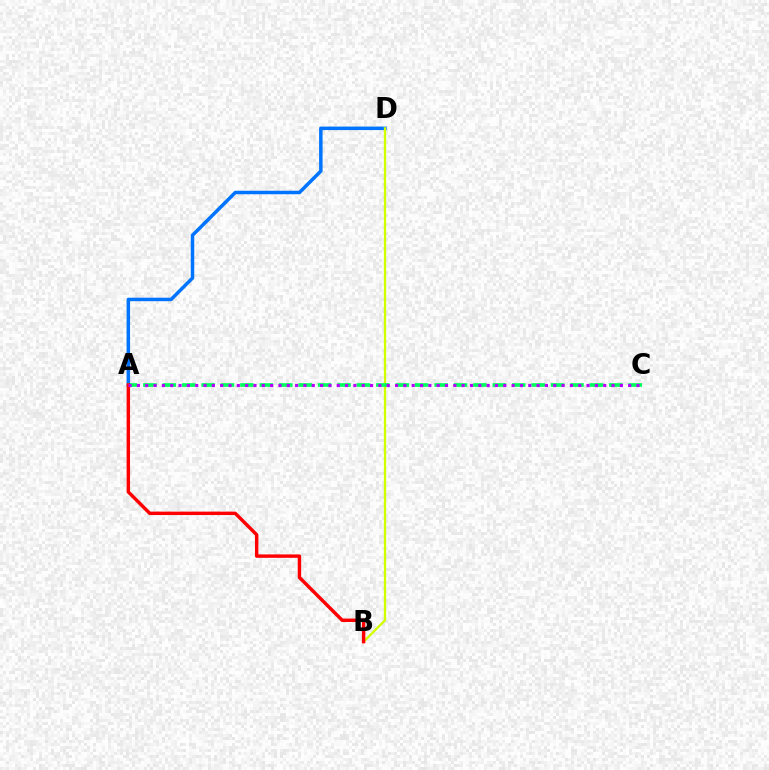{('A', 'D'): [{'color': '#0074ff', 'line_style': 'solid', 'thickness': 2.51}], ('B', 'D'): [{'color': '#d1ff00', 'line_style': 'solid', 'thickness': 1.65}], ('A', 'C'): [{'color': '#00ff5c', 'line_style': 'dashed', 'thickness': 2.64}, {'color': '#b900ff', 'line_style': 'dotted', 'thickness': 2.26}], ('A', 'B'): [{'color': '#ff0000', 'line_style': 'solid', 'thickness': 2.47}]}